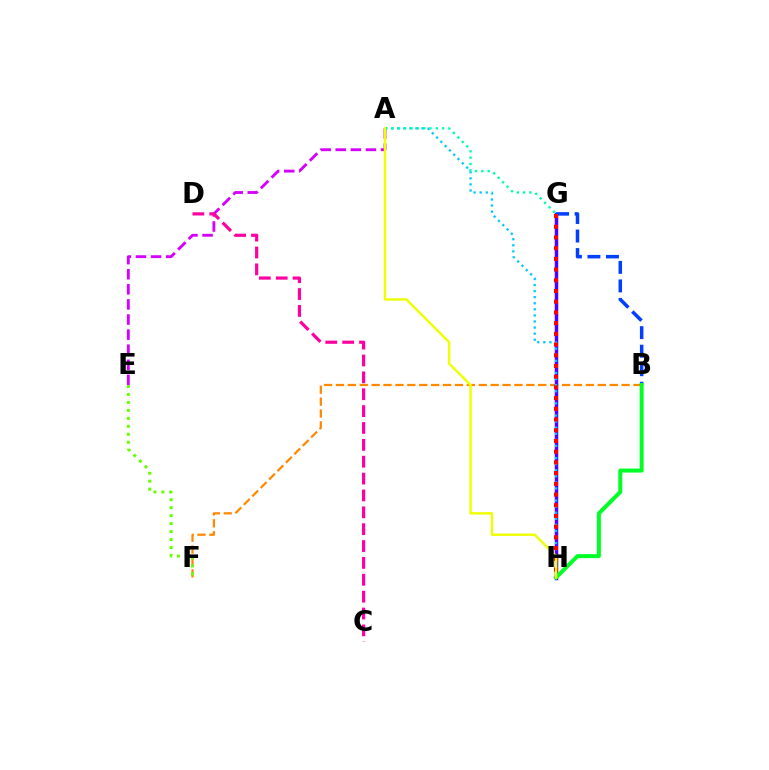{('B', 'F'): [{'color': '#ff8800', 'line_style': 'dashed', 'thickness': 1.62}], ('A', 'E'): [{'color': '#d600ff', 'line_style': 'dashed', 'thickness': 2.05}], ('G', 'H'): [{'color': '#4f00ff', 'line_style': 'solid', 'thickness': 2.5}, {'color': '#ff0000', 'line_style': 'dotted', 'thickness': 2.91}], ('B', 'G'): [{'color': '#003fff', 'line_style': 'dashed', 'thickness': 2.52}], ('A', 'H'): [{'color': '#00c7ff', 'line_style': 'dotted', 'thickness': 1.65}, {'color': '#eeff00', 'line_style': 'solid', 'thickness': 1.73}], ('A', 'G'): [{'color': '#00ffaf', 'line_style': 'dotted', 'thickness': 1.72}], ('B', 'H'): [{'color': '#00ff27', 'line_style': 'solid', 'thickness': 2.87}], ('E', 'F'): [{'color': '#66ff00', 'line_style': 'dotted', 'thickness': 2.16}], ('C', 'D'): [{'color': '#ff00a0', 'line_style': 'dashed', 'thickness': 2.29}]}